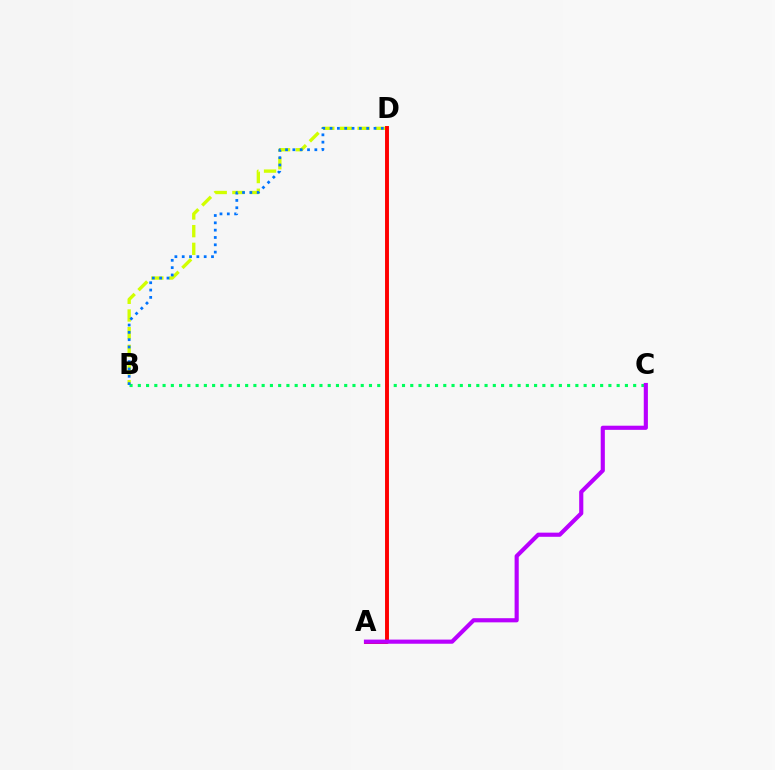{('B', 'D'): [{'color': '#d1ff00', 'line_style': 'dashed', 'thickness': 2.4}, {'color': '#0074ff', 'line_style': 'dotted', 'thickness': 1.99}], ('B', 'C'): [{'color': '#00ff5c', 'line_style': 'dotted', 'thickness': 2.24}], ('A', 'D'): [{'color': '#ff0000', 'line_style': 'solid', 'thickness': 2.82}], ('A', 'C'): [{'color': '#b900ff', 'line_style': 'solid', 'thickness': 2.98}]}